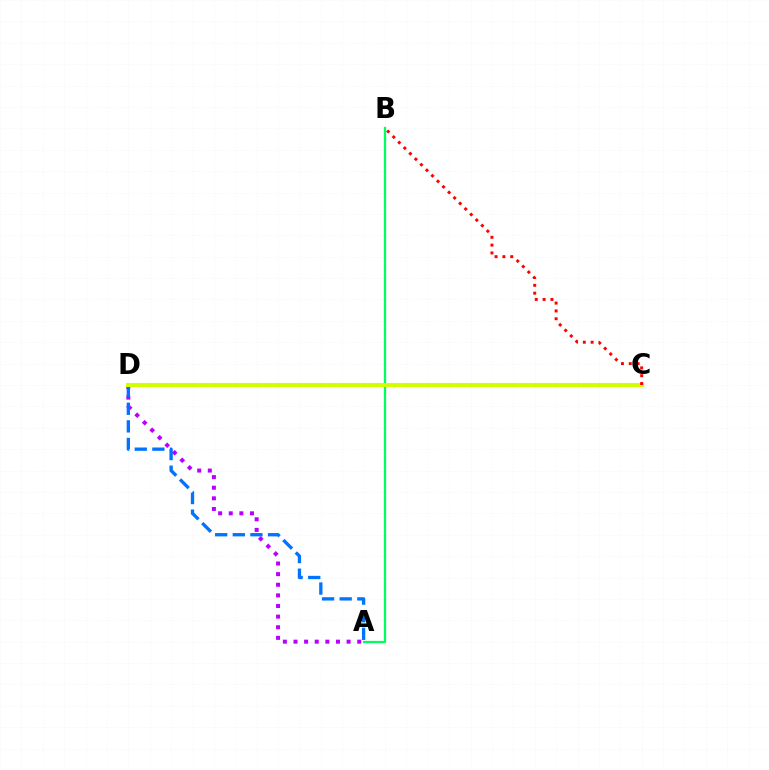{('A', 'D'): [{'color': '#b900ff', 'line_style': 'dotted', 'thickness': 2.89}, {'color': '#0074ff', 'line_style': 'dashed', 'thickness': 2.39}], ('A', 'B'): [{'color': '#00ff5c', 'line_style': 'solid', 'thickness': 1.63}], ('C', 'D'): [{'color': '#d1ff00', 'line_style': 'solid', 'thickness': 2.94}], ('B', 'C'): [{'color': '#ff0000', 'line_style': 'dotted', 'thickness': 2.13}]}